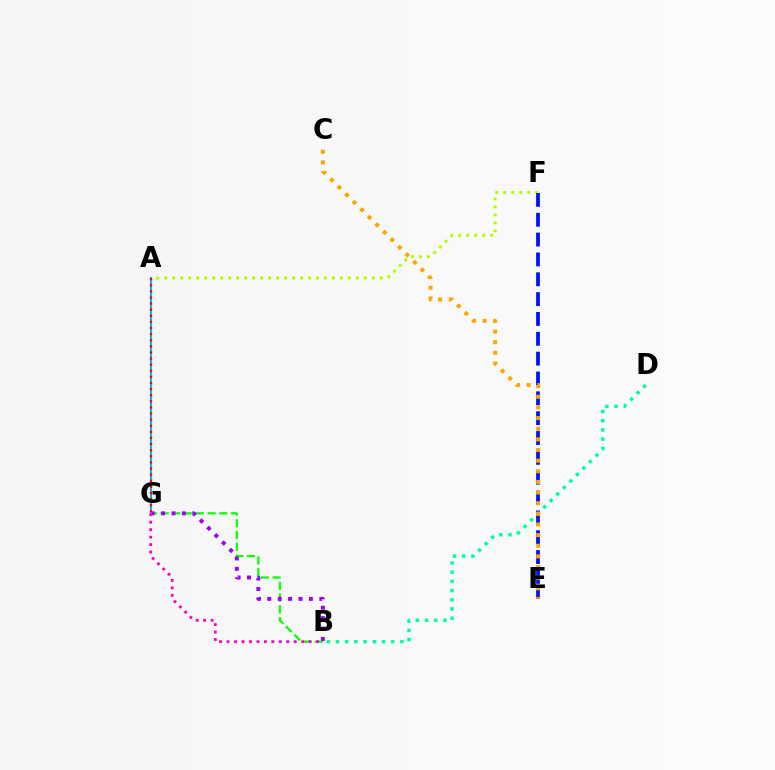{('A', 'F'): [{'color': '#b3ff00', 'line_style': 'dotted', 'thickness': 2.17}], ('B', 'G'): [{'color': '#08ff00', 'line_style': 'dashed', 'thickness': 1.59}, {'color': '#9b00ff', 'line_style': 'dotted', 'thickness': 2.83}, {'color': '#ff00bd', 'line_style': 'dotted', 'thickness': 2.03}], ('E', 'F'): [{'color': '#0010ff', 'line_style': 'dashed', 'thickness': 2.7}], ('A', 'G'): [{'color': '#00b5ff', 'line_style': 'solid', 'thickness': 1.5}, {'color': '#ff0000', 'line_style': 'dotted', 'thickness': 1.66}], ('B', 'D'): [{'color': '#00ff9d', 'line_style': 'dotted', 'thickness': 2.5}], ('C', 'E'): [{'color': '#ffa500', 'line_style': 'dotted', 'thickness': 2.89}]}